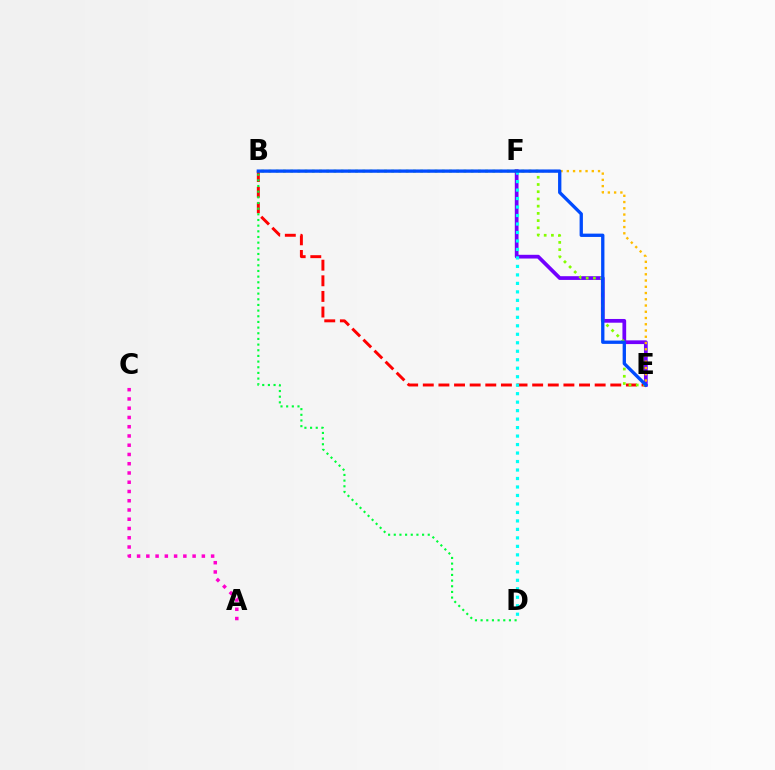{('E', 'F'): [{'color': '#7200ff', 'line_style': 'solid', 'thickness': 2.69}, {'color': '#ffbd00', 'line_style': 'dotted', 'thickness': 1.7}], ('A', 'C'): [{'color': '#ff00cf', 'line_style': 'dotted', 'thickness': 2.51}], ('B', 'E'): [{'color': '#ff0000', 'line_style': 'dashed', 'thickness': 2.12}, {'color': '#84ff00', 'line_style': 'dotted', 'thickness': 1.96}, {'color': '#004bff', 'line_style': 'solid', 'thickness': 2.39}], ('D', 'F'): [{'color': '#00fff6', 'line_style': 'dotted', 'thickness': 2.3}], ('B', 'D'): [{'color': '#00ff39', 'line_style': 'dotted', 'thickness': 1.54}]}